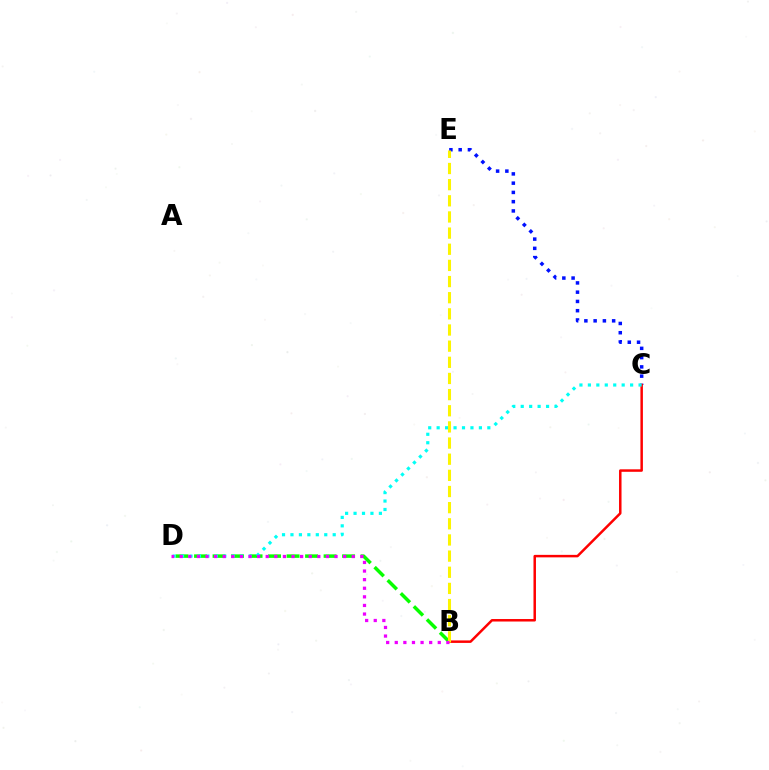{('C', 'E'): [{'color': '#0010ff', 'line_style': 'dotted', 'thickness': 2.52}], ('B', 'C'): [{'color': '#ff0000', 'line_style': 'solid', 'thickness': 1.79}], ('B', 'D'): [{'color': '#08ff00', 'line_style': 'dashed', 'thickness': 2.51}, {'color': '#ee00ff', 'line_style': 'dotted', 'thickness': 2.34}], ('C', 'D'): [{'color': '#00fff6', 'line_style': 'dotted', 'thickness': 2.3}], ('B', 'E'): [{'color': '#fcf500', 'line_style': 'dashed', 'thickness': 2.19}]}